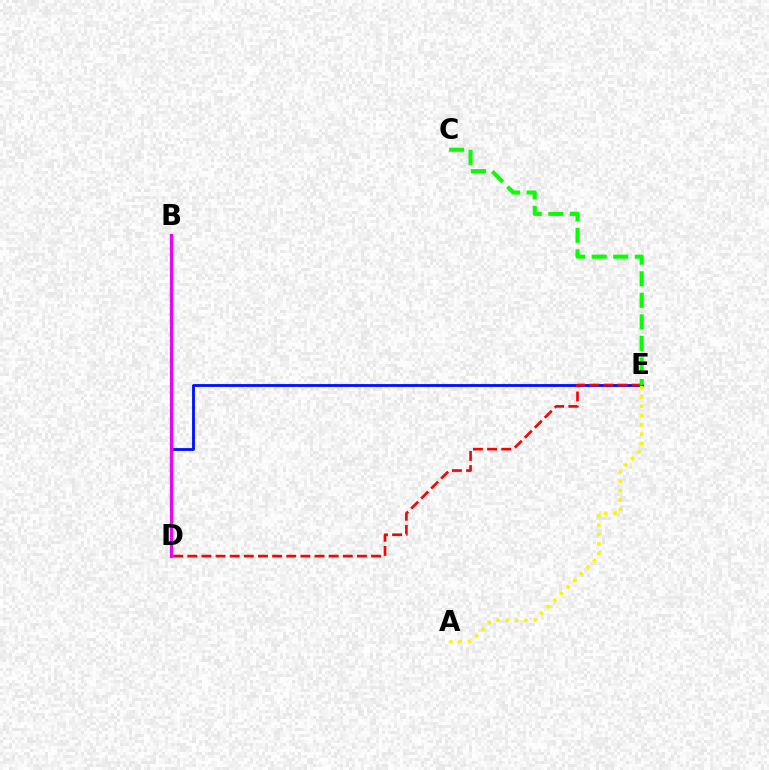{('D', 'E'): [{'color': '#0010ff', 'line_style': 'solid', 'thickness': 2.03}, {'color': '#ff0000', 'line_style': 'dashed', 'thickness': 1.92}], ('B', 'D'): [{'color': '#00fff6', 'line_style': 'dotted', 'thickness': 1.77}, {'color': '#ee00ff', 'line_style': 'solid', 'thickness': 2.28}], ('C', 'E'): [{'color': '#08ff00', 'line_style': 'dashed', 'thickness': 2.93}], ('A', 'E'): [{'color': '#fcf500', 'line_style': 'dotted', 'thickness': 2.53}]}